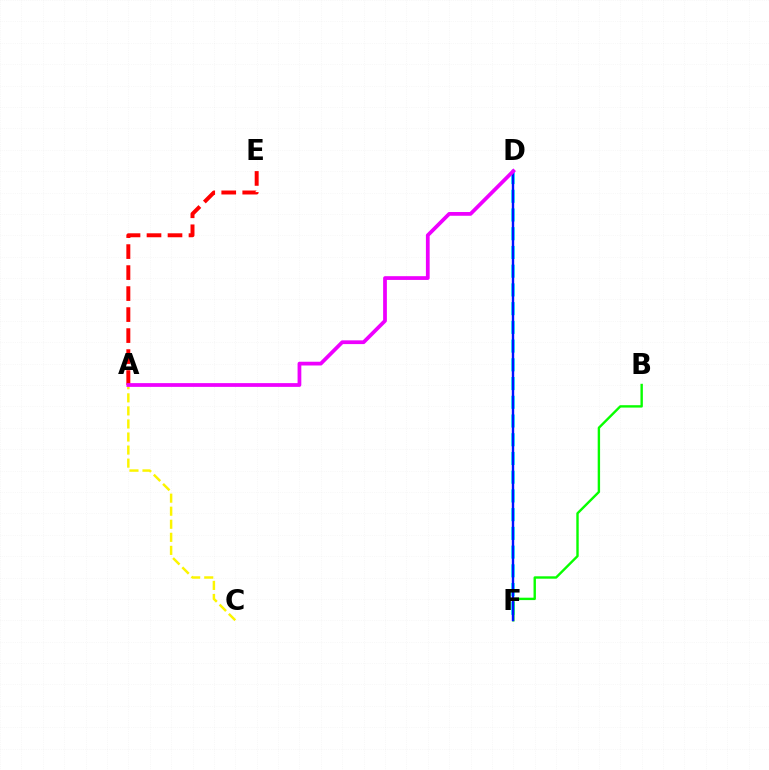{('D', 'F'): [{'color': '#00fff6', 'line_style': 'dashed', 'thickness': 2.54}, {'color': '#0010ff', 'line_style': 'solid', 'thickness': 1.75}], ('A', 'E'): [{'color': '#ff0000', 'line_style': 'dashed', 'thickness': 2.85}], ('A', 'C'): [{'color': '#fcf500', 'line_style': 'dashed', 'thickness': 1.77}], ('B', 'F'): [{'color': '#08ff00', 'line_style': 'solid', 'thickness': 1.72}], ('A', 'D'): [{'color': '#ee00ff', 'line_style': 'solid', 'thickness': 2.7}]}